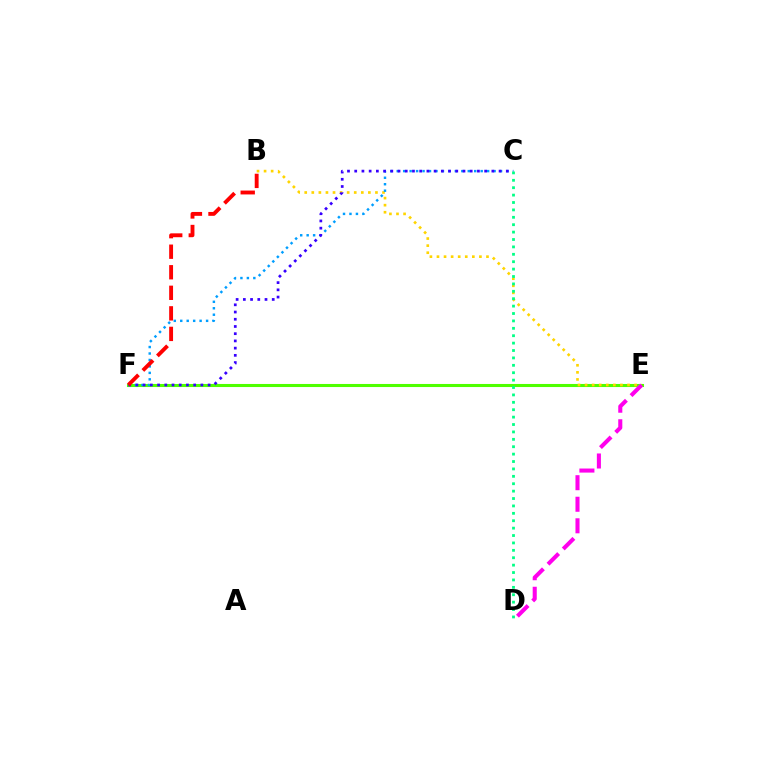{('E', 'F'): [{'color': '#4fff00', 'line_style': 'solid', 'thickness': 2.21}], ('B', 'E'): [{'color': '#ffd500', 'line_style': 'dotted', 'thickness': 1.92}], ('D', 'E'): [{'color': '#ff00ed', 'line_style': 'dashed', 'thickness': 2.93}], ('C', 'F'): [{'color': '#009eff', 'line_style': 'dotted', 'thickness': 1.75}, {'color': '#3700ff', 'line_style': 'dotted', 'thickness': 1.96}], ('B', 'F'): [{'color': '#ff0000', 'line_style': 'dashed', 'thickness': 2.79}], ('C', 'D'): [{'color': '#00ff86', 'line_style': 'dotted', 'thickness': 2.01}]}